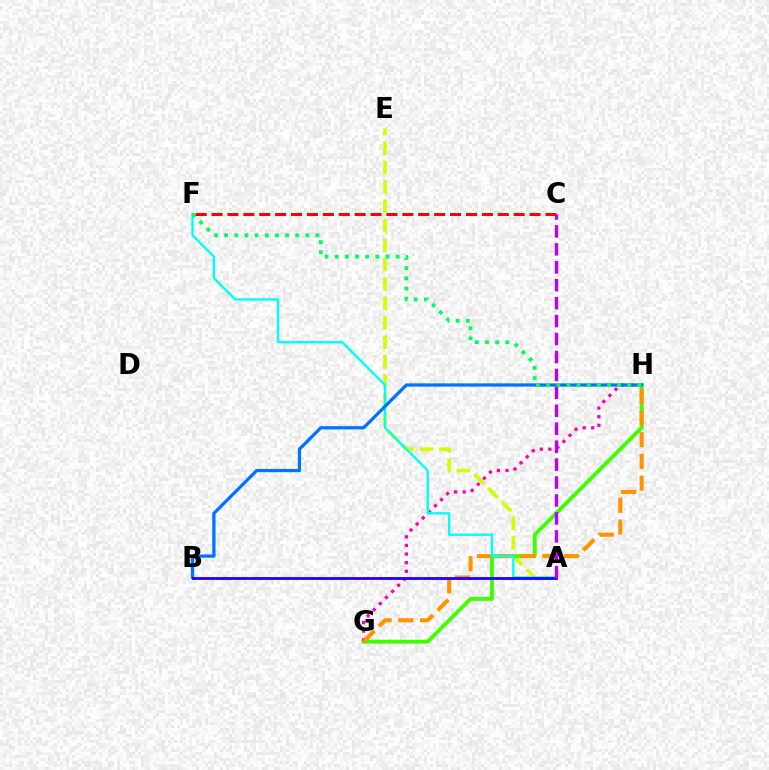{('A', 'E'): [{'color': '#d1ff00', 'line_style': 'dashed', 'thickness': 2.64}], ('G', 'H'): [{'color': '#3dff00', 'line_style': 'solid', 'thickness': 2.8}, {'color': '#ff00ac', 'line_style': 'dotted', 'thickness': 2.34}, {'color': '#ff9400', 'line_style': 'dashed', 'thickness': 2.95}], ('A', 'F'): [{'color': '#00fff6', 'line_style': 'solid', 'thickness': 1.7}], ('B', 'H'): [{'color': '#0074ff', 'line_style': 'solid', 'thickness': 2.34}], ('A', 'B'): [{'color': '#2500ff', 'line_style': 'solid', 'thickness': 2.05}], ('F', 'H'): [{'color': '#00ff5c', 'line_style': 'dotted', 'thickness': 2.76}], ('A', 'C'): [{'color': '#b900ff', 'line_style': 'dashed', 'thickness': 2.44}], ('C', 'F'): [{'color': '#ff0000', 'line_style': 'dashed', 'thickness': 2.16}]}